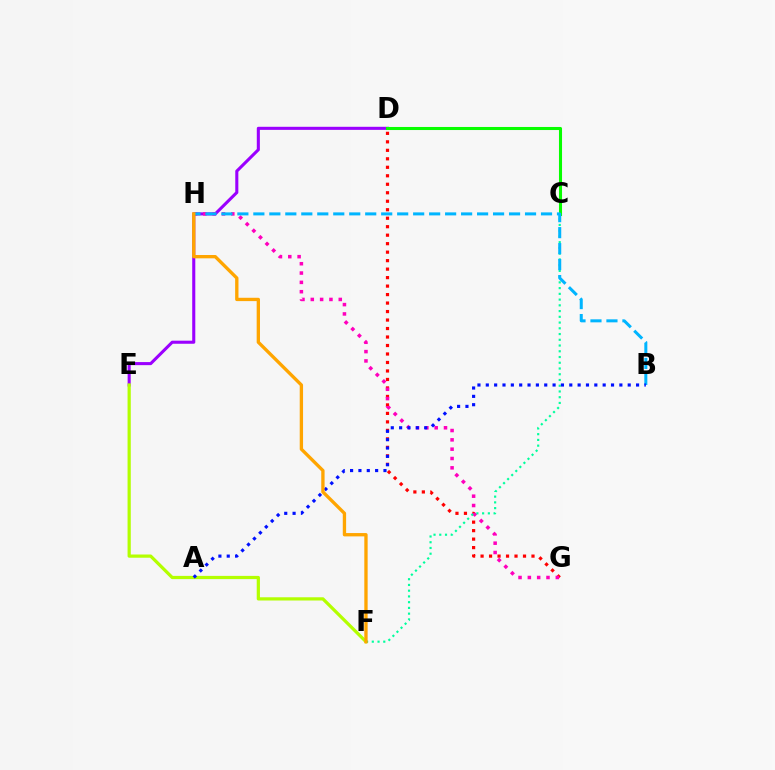{('D', 'E'): [{'color': '#9b00ff', 'line_style': 'solid', 'thickness': 2.21}], ('D', 'G'): [{'color': '#ff0000', 'line_style': 'dotted', 'thickness': 2.31}], ('C', 'D'): [{'color': '#08ff00', 'line_style': 'solid', 'thickness': 2.21}], ('G', 'H'): [{'color': '#ff00bd', 'line_style': 'dotted', 'thickness': 2.53}], ('E', 'F'): [{'color': '#b3ff00', 'line_style': 'solid', 'thickness': 2.32}], ('C', 'F'): [{'color': '#00ff9d', 'line_style': 'dotted', 'thickness': 1.56}], ('B', 'H'): [{'color': '#00b5ff', 'line_style': 'dashed', 'thickness': 2.17}], ('A', 'B'): [{'color': '#0010ff', 'line_style': 'dotted', 'thickness': 2.27}], ('F', 'H'): [{'color': '#ffa500', 'line_style': 'solid', 'thickness': 2.4}]}